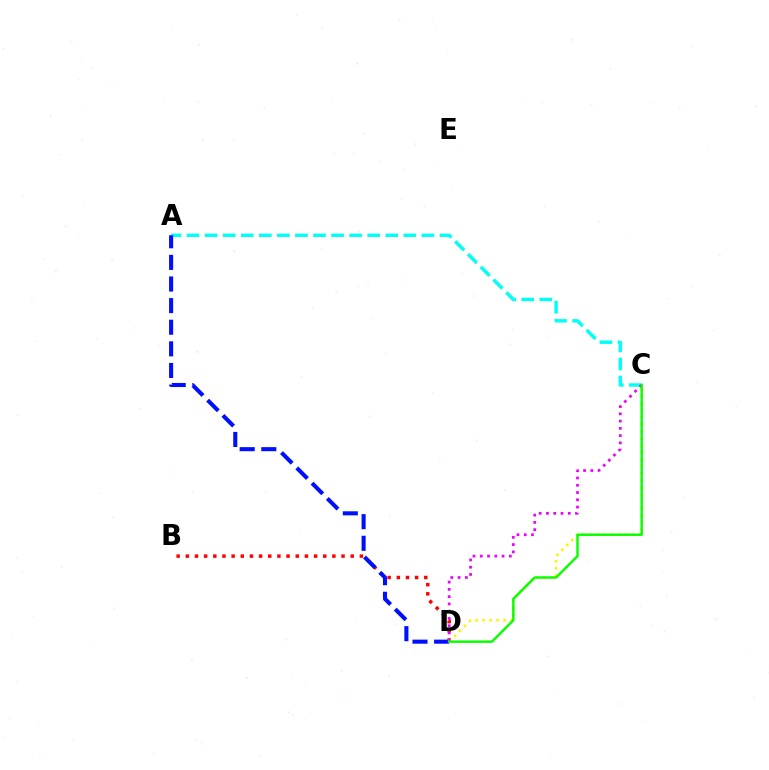{('B', 'D'): [{'color': '#ff0000', 'line_style': 'dotted', 'thickness': 2.49}], ('A', 'C'): [{'color': '#00fff6', 'line_style': 'dashed', 'thickness': 2.45}], ('C', 'D'): [{'color': '#fcf500', 'line_style': 'dotted', 'thickness': 1.9}, {'color': '#ee00ff', 'line_style': 'dotted', 'thickness': 1.97}, {'color': '#08ff00', 'line_style': 'solid', 'thickness': 1.76}], ('A', 'D'): [{'color': '#0010ff', 'line_style': 'dashed', 'thickness': 2.94}]}